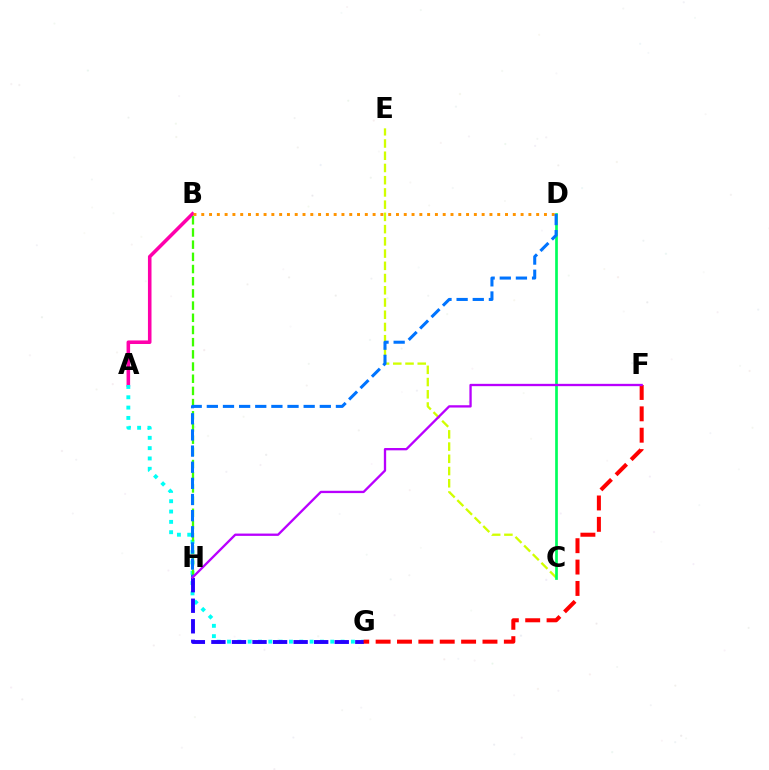{('A', 'B'): [{'color': '#ff00ac', 'line_style': 'solid', 'thickness': 2.57}], ('A', 'G'): [{'color': '#00fff6', 'line_style': 'dotted', 'thickness': 2.8}], ('B', 'H'): [{'color': '#3dff00', 'line_style': 'dashed', 'thickness': 1.66}], ('C', 'E'): [{'color': '#d1ff00', 'line_style': 'dashed', 'thickness': 1.66}], ('B', 'D'): [{'color': '#ff9400', 'line_style': 'dotted', 'thickness': 2.12}], ('G', 'H'): [{'color': '#2500ff', 'line_style': 'dashed', 'thickness': 2.79}], ('C', 'D'): [{'color': '#00ff5c', 'line_style': 'solid', 'thickness': 1.94}], ('D', 'H'): [{'color': '#0074ff', 'line_style': 'dashed', 'thickness': 2.19}], ('F', 'G'): [{'color': '#ff0000', 'line_style': 'dashed', 'thickness': 2.9}], ('F', 'H'): [{'color': '#b900ff', 'line_style': 'solid', 'thickness': 1.67}]}